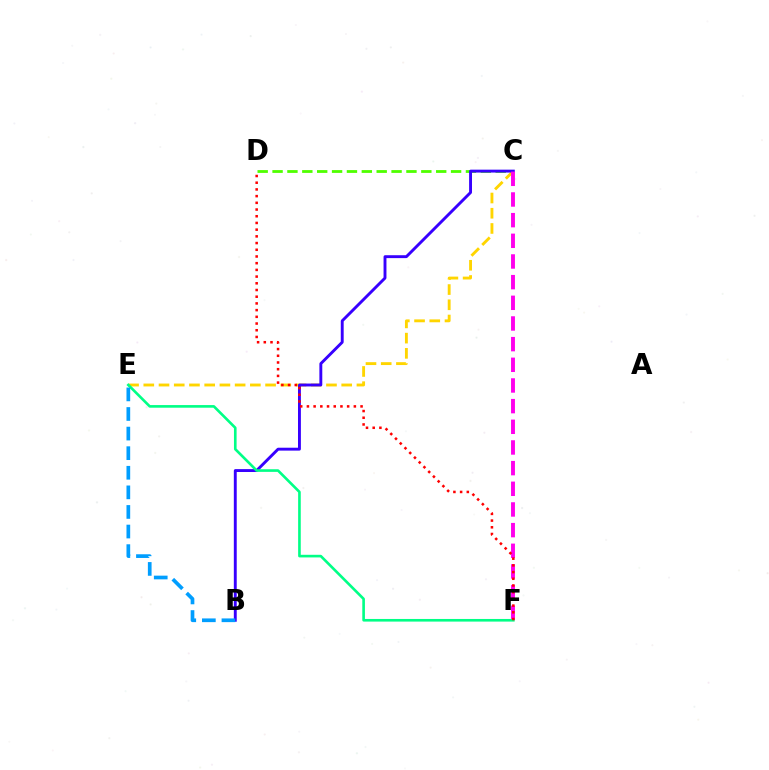{('C', 'D'): [{'color': '#4fff00', 'line_style': 'dashed', 'thickness': 2.02}], ('C', 'E'): [{'color': '#ffd500', 'line_style': 'dashed', 'thickness': 2.07}], ('B', 'C'): [{'color': '#3700ff', 'line_style': 'solid', 'thickness': 2.09}], ('C', 'F'): [{'color': '#ff00ed', 'line_style': 'dashed', 'thickness': 2.81}], ('E', 'F'): [{'color': '#00ff86', 'line_style': 'solid', 'thickness': 1.89}], ('D', 'F'): [{'color': '#ff0000', 'line_style': 'dotted', 'thickness': 1.82}], ('B', 'E'): [{'color': '#009eff', 'line_style': 'dashed', 'thickness': 2.66}]}